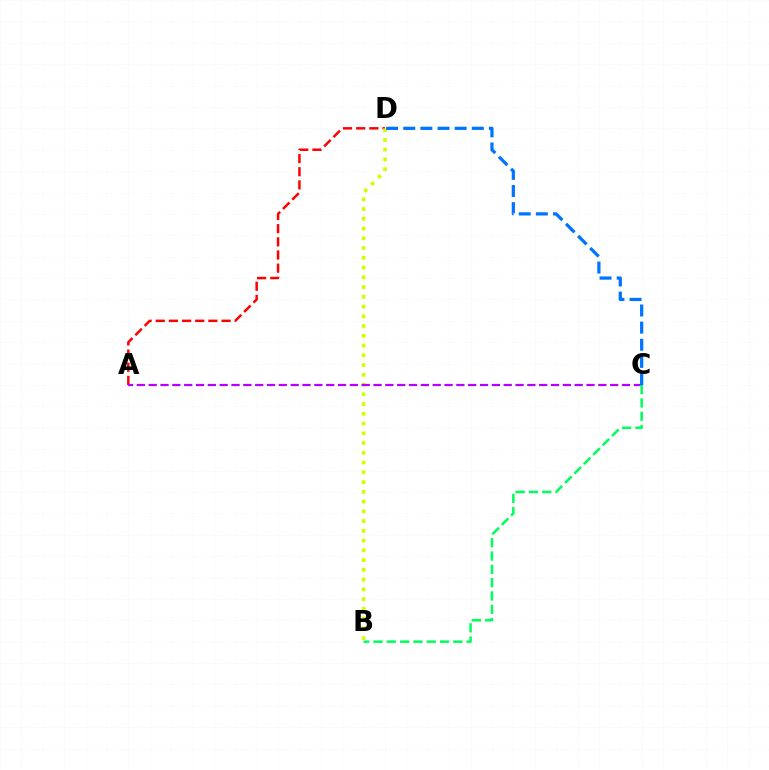{('A', 'D'): [{'color': '#ff0000', 'line_style': 'dashed', 'thickness': 1.79}], ('B', 'D'): [{'color': '#d1ff00', 'line_style': 'dotted', 'thickness': 2.65}], ('A', 'C'): [{'color': '#b900ff', 'line_style': 'dashed', 'thickness': 1.61}], ('C', 'D'): [{'color': '#0074ff', 'line_style': 'dashed', 'thickness': 2.33}], ('B', 'C'): [{'color': '#00ff5c', 'line_style': 'dashed', 'thickness': 1.81}]}